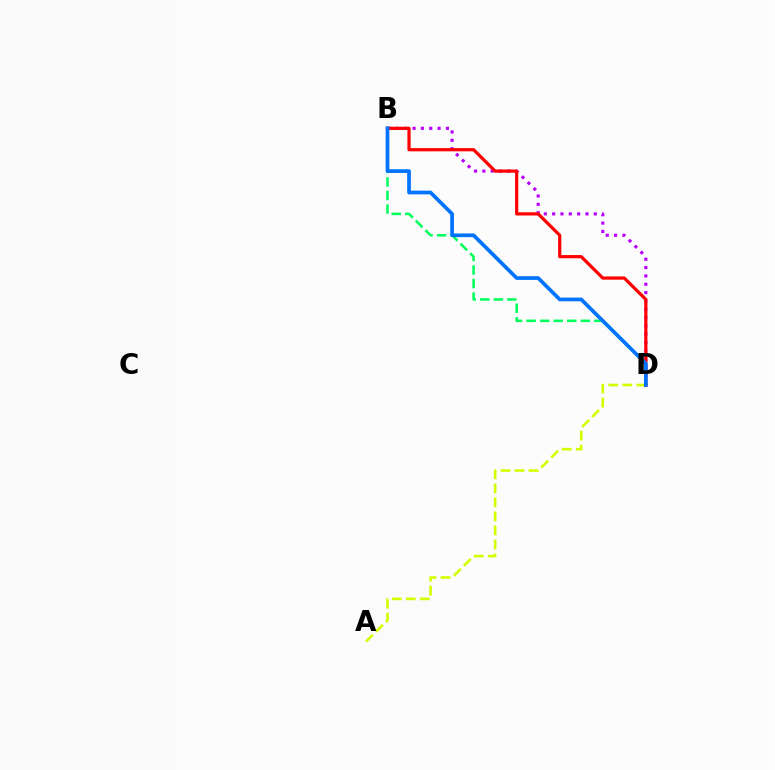{('B', 'D'): [{'color': '#b900ff', 'line_style': 'dotted', 'thickness': 2.26}, {'color': '#ff0000', 'line_style': 'solid', 'thickness': 2.31}, {'color': '#00ff5c', 'line_style': 'dashed', 'thickness': 1.84}, {'color': '#0074ff', 'line_style': 'solid', 'thickness': 2.67}], ('A', 'D'): [{'color': '#d1ff00', 'line_style': 'dashed', 'thickness': 1.91}]}